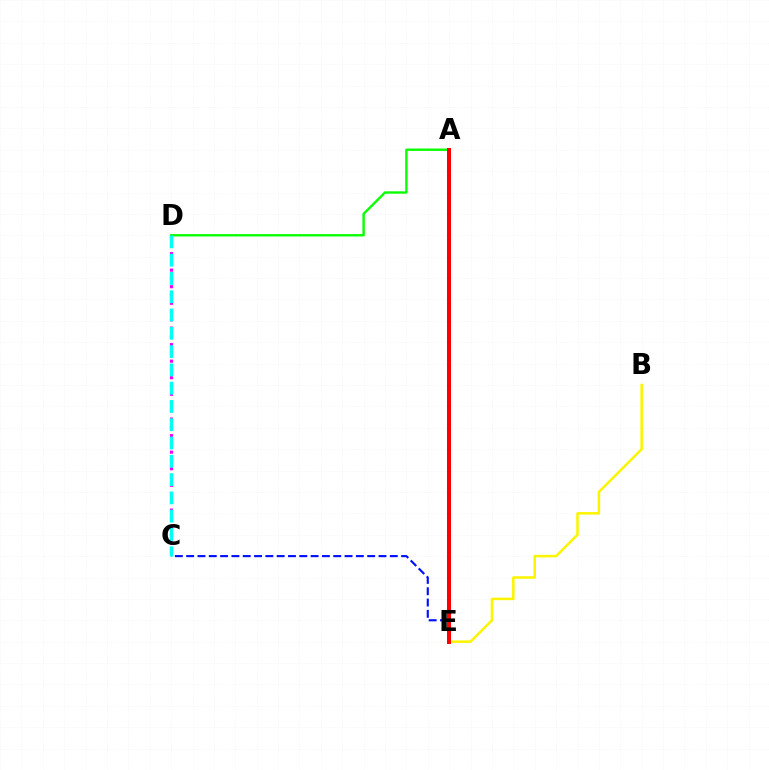{('C', 'D'): [{'color': '#ee00ff', 'line_style': 'dotted', 'thickness': 2.25}, {'color': '#00fff6', 'line_style': 'dashed', 'thickness': 2.48}], ('A', 'D'): [{'color': '#08ff00', 'line_style': 'solid', 'thickness': 1.71}], ('B', 'E'): [{'color': '#fcf500', 'line_style': 'solid', 'thickness': 1.83}], ('C', 'E'): [{'color': '#0010ff', 'line_style': 'dashed', 'thickness': 1.54}], ('A', 'E'): [{'color': '#ff0000', 'line_style': 'solid', 'thickness': 2.89}]}